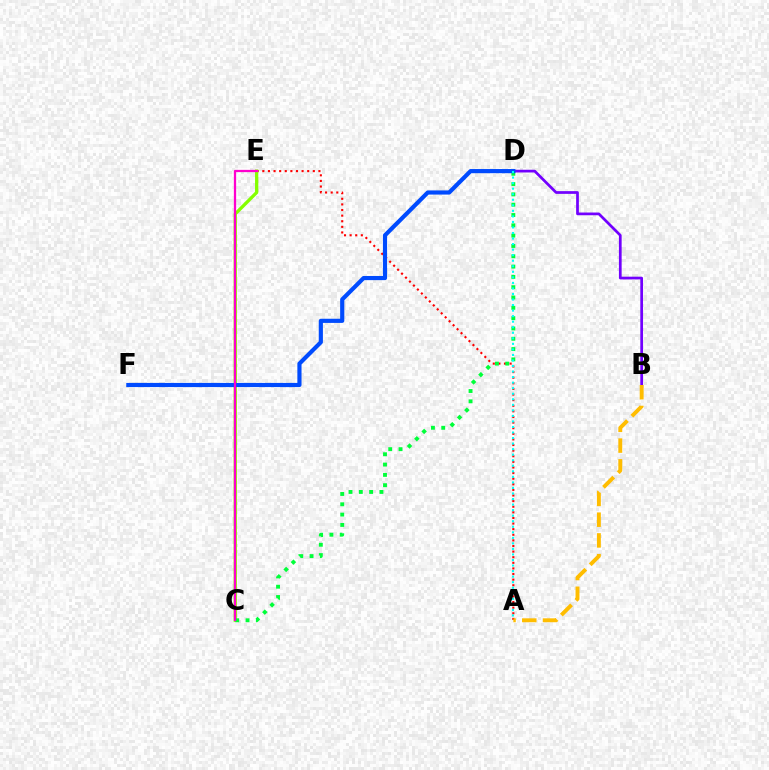{('A', 'E'): [{'color': '#ff0000', 'line_style': 'dotted', 'thickness': 1.52}], ('C', 'E'): [{'color': '#84ff00', 'line_style': 'solid', 'thickness': 2.36}, {'color': '#ff00cf', 'line_style': 'solid', 'thickness': 1.63}], ('C', 'D'): [{'color': '#00ff39', 'line_style': 'dotted', 'thickness': 2.8}], ('B', 'D'): [{'color': '#7200ff', 'line_style': 'solid', 'thickness': 1.96}], ('A', 'B'): [{'color': '#ffbd00', 'line_style': 'dashed', 'thickness': 2.82}], ('D', 'F'): [{'color': '#004bff', 'line_style': 'solid', 'thickness': 2.99}], ('A', 'D'): [{'color': '#00fff6', 'line_style': 'dotted', 'thickness': 1.51}]}